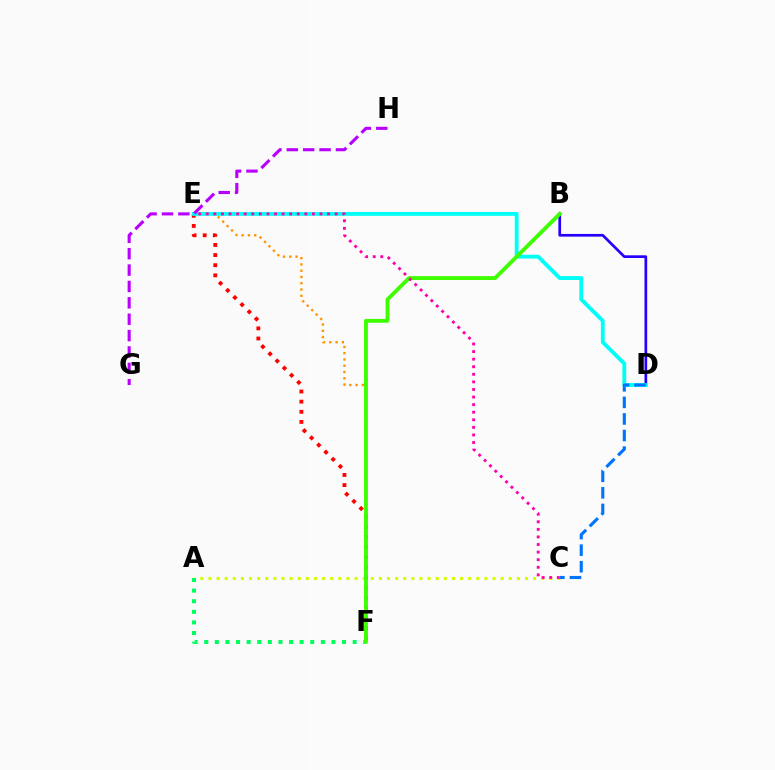{('A', 'C'): [{'color': '#d1ff00', 'line_style': 'dotted', 'thickness': 2.21}], ('E', 'F'): [{'color': '#ff0000', 'line_style': 'dotted', 'thickness': 2.75}, {'color': '#ff9400', 'line_style': 'dotted', 'thickness': 1.71}], ('A', 'F'): [{'color': '#00ff5c', 'line_style': 'dotted', 'thickness': 2.88}], ('B', 'D'): [{'color': '#2500ff', 'line_style': 'solid', 'thickness': 1.95}], ('D', 'E'): [{'color': '#00fff6', 'line_style': 'solid', 'thickness': 2.77}], ('G', 'H'): [{'color': '#b900ff', 'line_style': 'dashed', 'thickness': 2.23}], ('C', 'D'): [{'color': '#0074ff', 'line_style': 'dashed', 'thickness': 2.25}], ('B', 'F'): [{'color': '#3dff00', 'line_style': 'solid', 'thickness': 2.77}], ('C', 'E'): [{'color': '#ff00ac', 'line_style': 'dotted', 'thickness': 2.06}]}